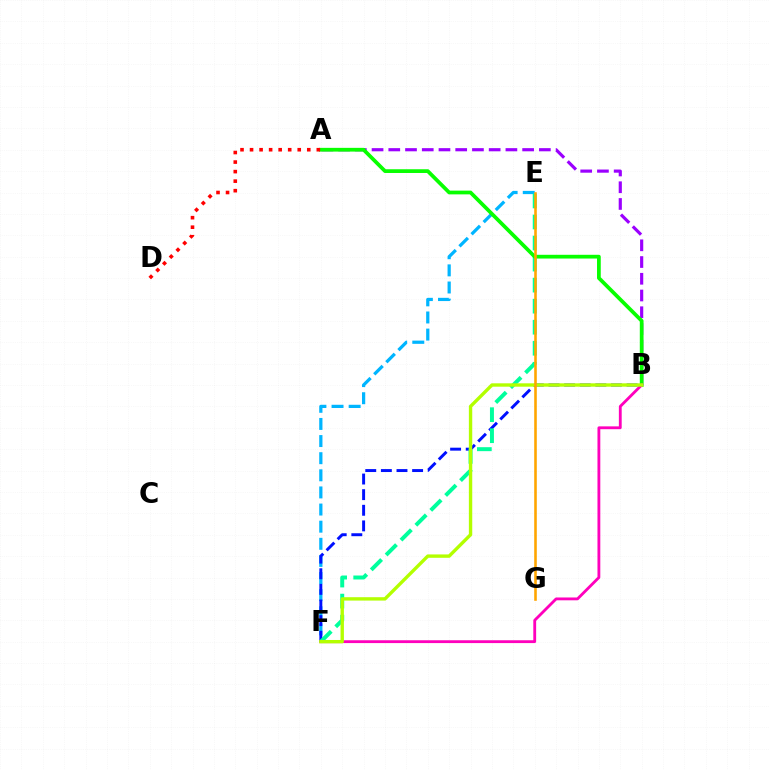{('A', 'B'): [{'color': '#9b00ff', 'line_style': 'dashed', 'thickness': 2.27}, {'color': '#08ff00', 'line_style': 'solid', 'thickness': 2.69}], ('E', 'F'): [{'color': '#00b5ff', 'line_style': 'dashed', 'thickness': 2.33}, {'color': '#00ff9d', 'line_style': 'dashed', 'thickness': 2.86}], ('B', 'F'): [{'color': '#0010ff', 'line_style': 'dashed', 'thickness': 2.12}, {'color': '#ff00bd', 'line_style': 'solid', 'thickness': 2.04}, {'color': '#b3ff00', 'line_style': 'solid', 'thickness': 2.43}], ('E', 'G'): [{'color': '#ffa500', 'line_style': 'solid', 'thickness': 1.87}], ('A', 'D'): [{'color': '#ff0000', 'line_style': 'dotted', 'thickness': 2.59}]}